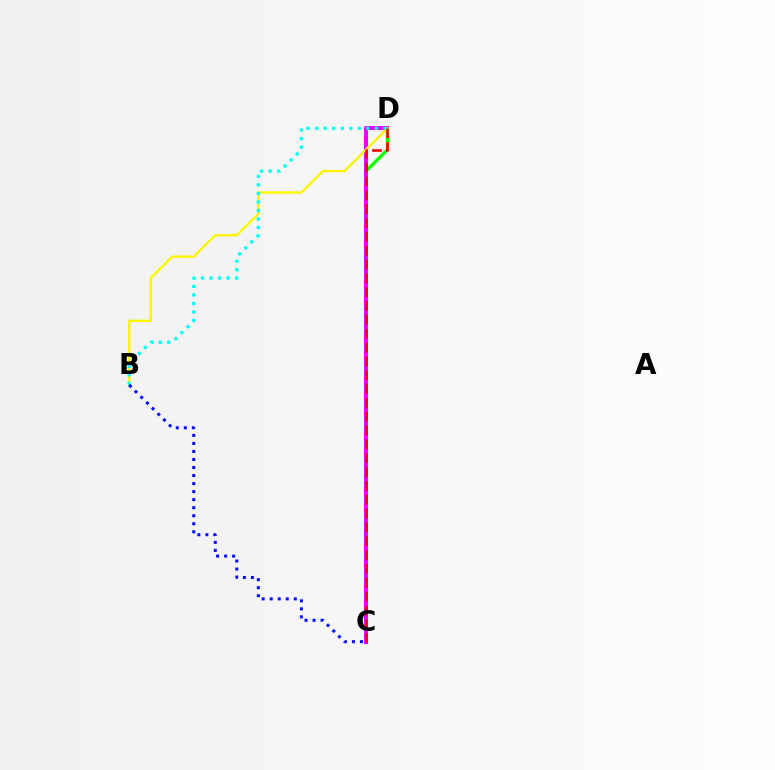{('C', 'D'): [{'color': '#08ff00', 'line_style': 'solid', 'thickness': 2.36}, {'color': '#ee00ff', 'line_style': 'solid', 'thickness': 2.86}, {'color': '#ff0000', 'line_style': 'dashed', 'thickness': 1.88}], ('B', 'D'): [{'color': '#fcf500', 'line_style': 'solid', 'thickness': 1.7}, {'color': '#00fff6', 'line_style': 'dotted', 'thickness': 2.32}], ('B', 'C'): [{'color': '#0010ff', 'line_style': 'dotted', 'thickness': 2.18}]}